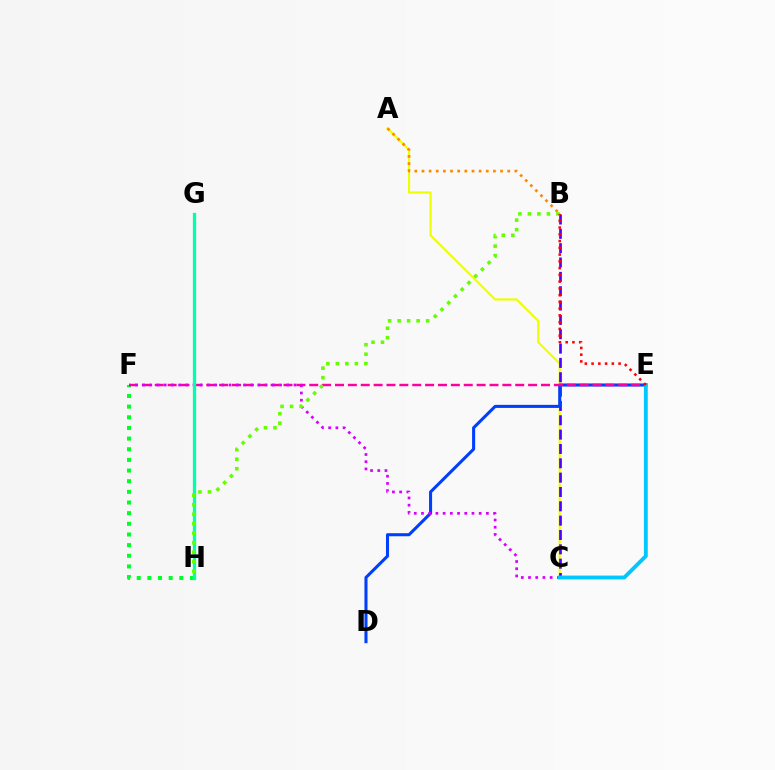{('A', 'C'): [{'color': '#eeff00', 'line_style': 'solid', 'thickness': 1.57}], ('B', 'C'): [{'color': '#4f00ff', 'line_style': 'dashed', 'thickness': 1.95}], ('F', 'H'): [{'color': '#00ff27', 'line_style': 'dotted', 'thickness': 2.89}], ('D', 'E'): [{'color': '#003fff', 'line_style': 'solid', 'thickness': 2.2}], ('E', 'F'): [{'color': '#ff00a0', 'line_style': 'dashed', 'thickness': 1.75}], ('C', 'F'): [{'color': '#d600ff', 'line_style': 'dotted', 'thickness': 1.96}], ('G', 'H'): [{'color': '#00ffaf', 'line_style': 'solid', 'thickness': 2.38}], ('A', 'B'): [{'color': '#ff8800', 'line_style': 'dotted', 'thickness': 1.94}], ('C', 'E'): [{'color': '#00c7ff', 'line_style': 'solid', 'thickness': 2.77}], ('B', 'H'): [{'color': '#66ff00', 'line_style': 'dotted', 'thickness': 2.58}], ('B', 'E'): [{'color': '#ff0000', 'line_style': 'dotted', 'thickness': 1.84}]}